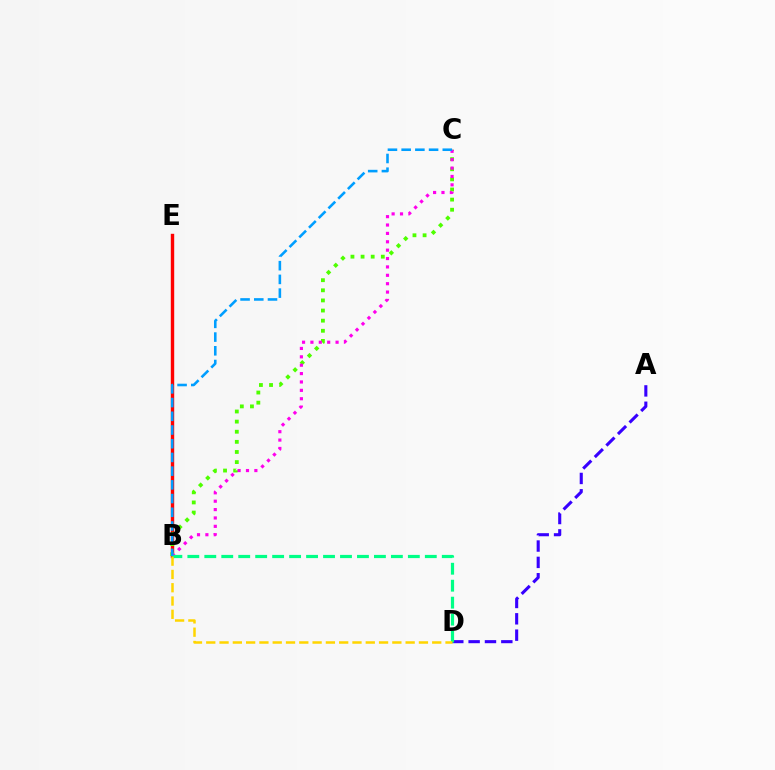{('B', 'E'): [{'color': '#ff0000', 'line_style': 'solid', 'thickness': 2.45}], ('B', 'C'): [{'color': '#4fff00', 'line_style': 'dotted', 'thickness': 2.75}, {'color': '#ff00ed', 'line_style': 'dotted', 'thickness': 2.28}, {'color': '#009eff', 'line_style': 'dashed', 'thickness': 1.86}], ('A', 'D'): [{'color': '#3700ff', 'line_style': 'dashed', 'thickness': 2.22}], ('B', 'D'): [{'color': '#00ff86', 'line_style': 'dashed', 'thickness': 2.3}, {'color': '#ffd500', 'line_style': 'dashed', 'thickness': 1.81}]}